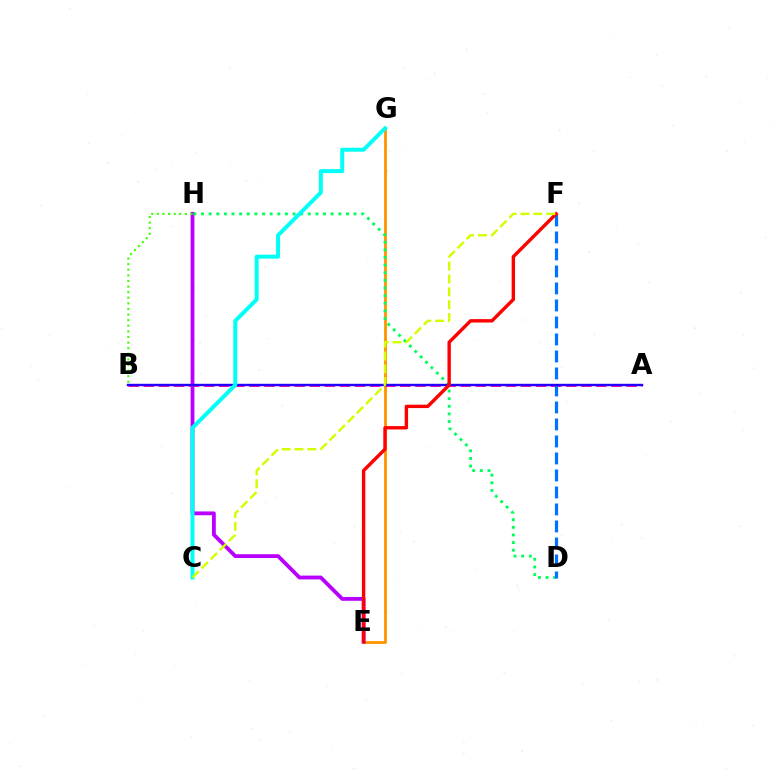{('E', 'G'): [{'color': '#ff9400', 'line_style': 'solid', 'thickness': 2.03}], ('A', 'B'): [{'color': '#ff00ac', 'line_style': 'dashed', 'thickness': 2.05}, {'color': '#2500ff', 'line_style': 'solid', 'thickness': 1.73}], ('E', 'H'): [{'color': '#b900ff', 'line_style': 'solid', 'thickness': 2.74}], ('D', 'H'): [{'color': '#00ff5c', 'line_style': 'dotted', 'thickness': 2.07}], ('D', 'F'): [{'color': '#0074ff', 'line_style': 'dashed', 'thickness': 2.31}], ('C', 'G'): [{'color': '#00fff6', 'line_style': 'solid', 'thickness': 2.87}], ('B', 'H'): [{'color': '#3dff00', 'line_style': 'dotted', 'thickness': 1.52}], ('E', 'F'): [{'color': '#ff0000', 'line_style': 'solid', 'thickness': 2.44}], ('C', 'F'): [{'color': '#d1ff00', 'line_style': 'dashed', 'thickness': 1.75}]}